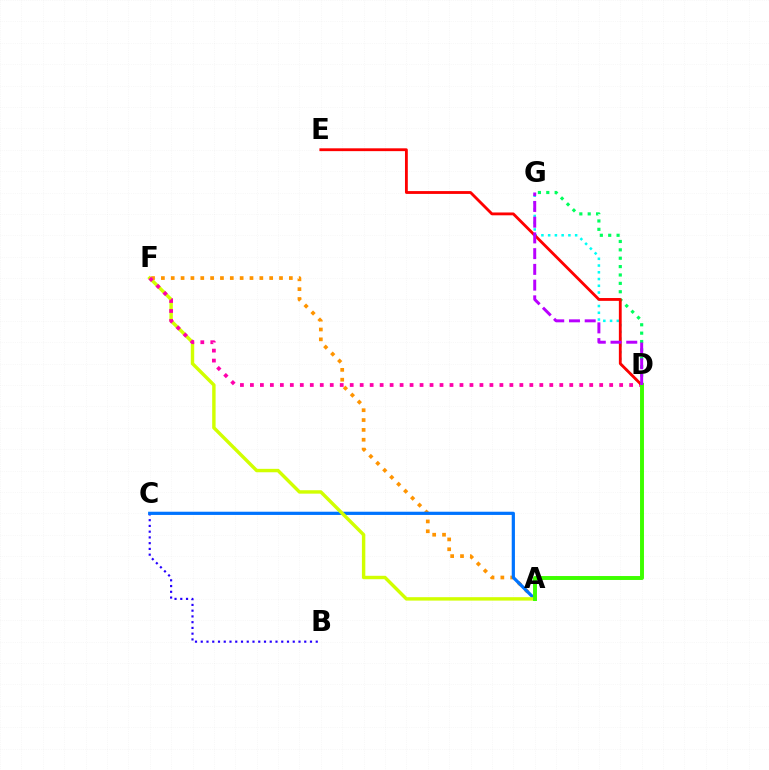{('A', 'F'): [{'color': '#ff9400', 'line_style': 'dotted', 'thickness': 2.67}, {'color': '#d1ff00', 'line_style': 'solid', 'thickness': 2.46}], ('B', 'C'): [{'color': '#2500ff', 'line_style': 'dotted', 'thickness': 1.56}], ('A', 'C'): [{'color': '#0074ff', 'line_style': 'solid', 'thickness': 2.32}], ('D', 'G'): [{'color': '#00ff5c', 'line_style': 'dotted', 'thickness': 2.28}, {'color': '#00fff6', 'line_style': 'dotted', 'thickness': 1.83}, {'color': '#b900ff', 'line_style': 'dashed', 'thickness': 2.14}], ('D', 'F'): [{'color': '#ff00ac', 'line_style': 'dotted', 'thickness': 2.71}], ('D', 'E'): [{'color': '#ff0000', 'line_style': 'solid', 'thickness': 2.04}], ('A', 'D'): [{'color': '#3dff00', 'line_style': 'solid', 'thickness': 2.84}]}